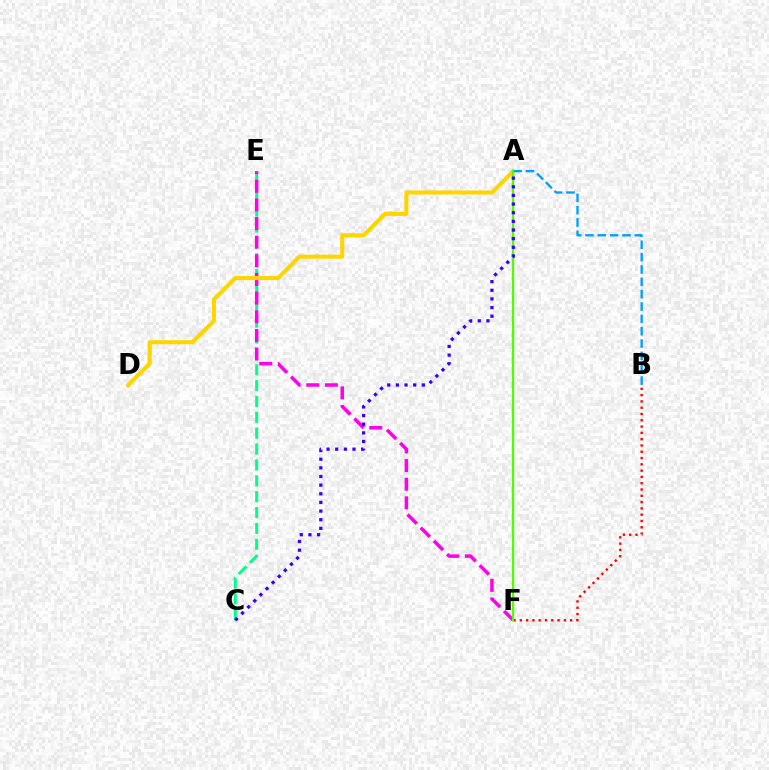{('C', 'E'): [{'color': '#00ff86', 'line_style': 'dashed', 'thickness': 2.16}], ('E', 'F'): [{'color': '#ff00ed', 'line_style': 'dashed', 'thickness': 2.53}], ('A', 'D'): [{'color': '#ffd500', 'line_style': 'solid', 'thickness': 2.93}], ('A', 'B'): [{'color': '#009eff', 'line_style': 'dashed', 'thickness': 1.68}], ('B', 'F'): [{'color': '#ff0000', 'line_style': 'dotted', 'thickness': 1.71}], ('A', 'F'): [{'color': '#4fff00', 'line_style': 'solid', 'thickness': 1.67}], ('A', 'C'): [{'color': '#3700ff', 'line_style': 'dotted', 'thickness': 2.35}]}